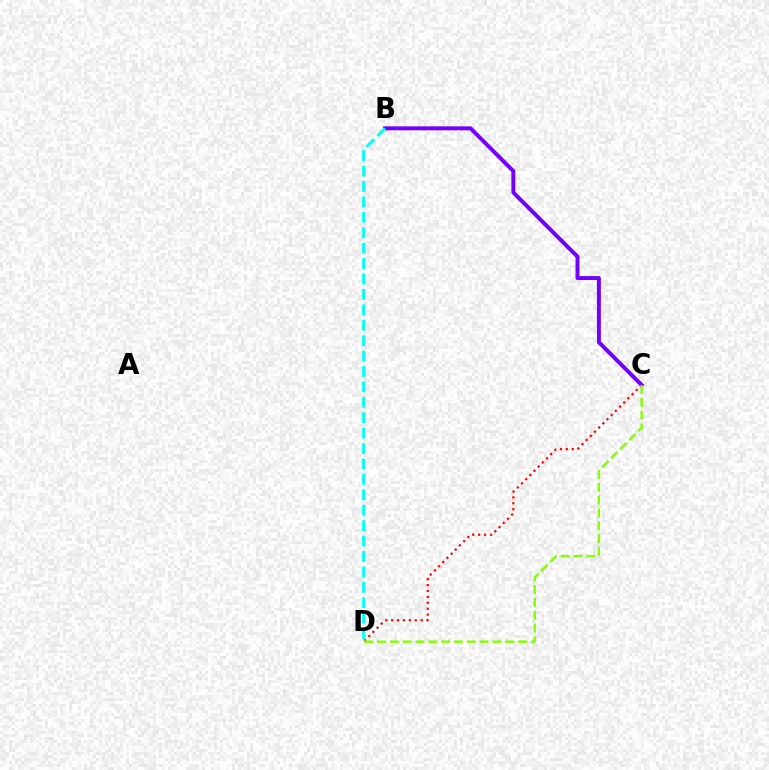{('C', 'D'): [{'color': '#ff0000', 'line_style': 'dotted', 'thickness': 1.6}, {'color': '#84ff00', 'line_style': 'dashed', 'thickness': 1.74}], ('B', 'C'): [{'color': '#7200ff', 'line_style': 'solid', 'thickness': 2.84}], ('B', 'D'): [{'color': '#00fff6', 'line_style': 'dashed', 'thickness': 2.09}]}